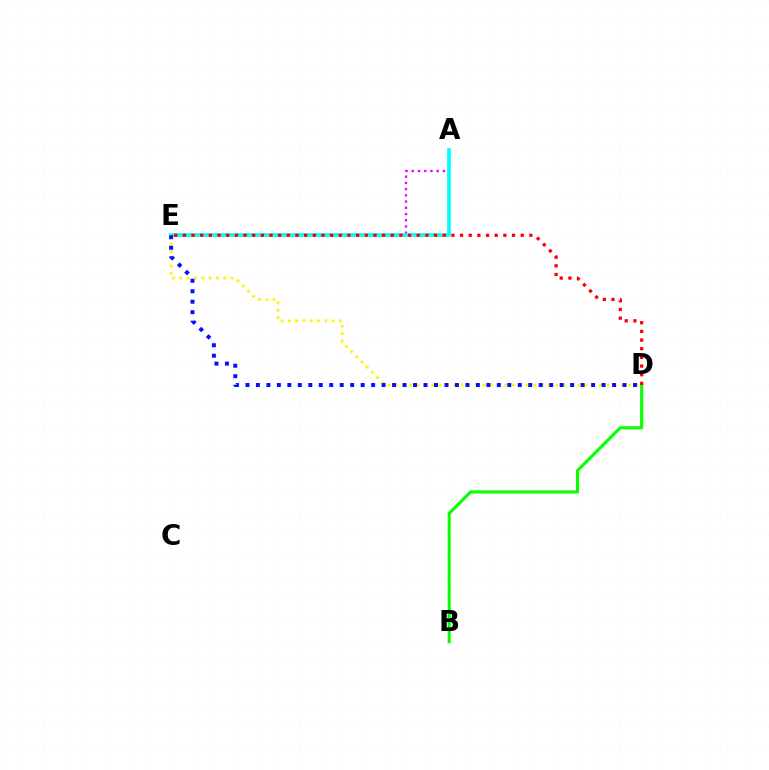{('B', 'D'): [{'color': '#08ff00', 'line_style': 'solid', 'thickness': 2.22}], ('A', 'E'): [{'color': '#ee00ff', 'line_style': 'dotted', 'thickness': 1.69}, {'color': '#00fff6', 'line_style': 'solid', 'thickness': 2.62}], ('D', 'E'): [{'color': '#fcf500', 'line_style': 'dotted', 'thickness': 1.98}, {'color': '#ff0000', 'line_style': 'dotted', 'thickness': 2.35}, {'color': '#0010ff', 'line_style': 'dotted', 'thickness': 2.85}]}